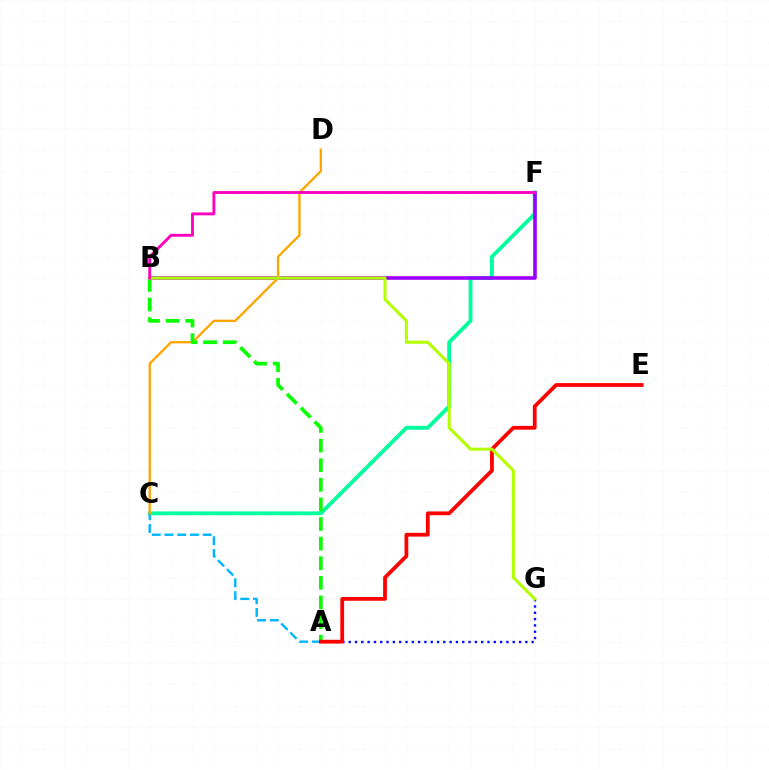{('C', 'F'): [{'color': '#00ff9d', 'line_style': 'solid', 'thickness': 2.77}], ('B', 'F'): [{'color': '#9b00ff', 'line_style': 'solid', 'thickness': 2.59}, {'color': '#ff00bd', 'line_style': 'solid', 'thickness': 2.07}], ('A', 'C'): [{'color': '#00b5ff', 'line_style': 'dashed', 'thickness': 1.73}], ('C', 'D'): [{'color': '#ffa500', 'line_style': 'solid', 'thickness': 1.68}], ('A', 'B'): [{'color': '#08ff00', 'line_style': 'dashed', 'thickness': 2.66}], ('A', 'G'): [{'color': '#0010ff', 'line_style': 'dotted', 'thickness': 1.71}], ('A', 'E'): [{'color': '#ff0000', 'line_style': 'solid', 'thickness': 2.72}], ('B', 'G'): [{'color': '#b3ff00', 'line_style': 'solid', 'thickness': 2.21}]}